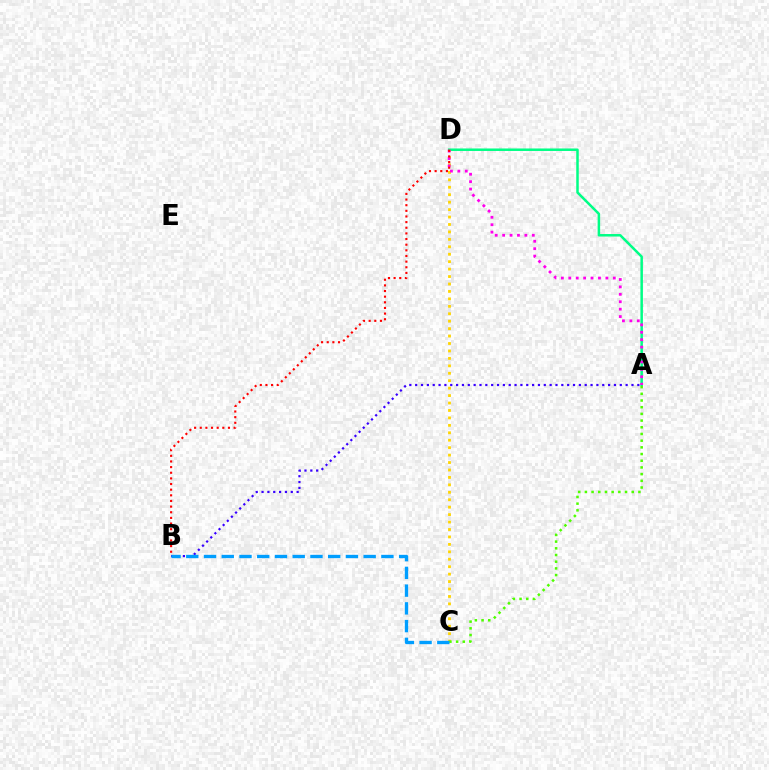{('A', 'D'): [{'color': '#00ff86', 'line_style': 'solid', 'thickness': 1.8}, {'color': '#ff00ed', 'line_style': 'dotted', 'thickness': 2.02}], ('C', 'D'): [{'color': '#ffd500', 'line_style': 'dotted', 'thickness': 2.02}], ('A', 'C'): [{'color': '#4fff00', 'line_style': 'dotted', 'thickness': 1.82}], ('A', 'B'): [{'color': '#3700ff', 'line_style': 'dotted', 'thickness': 1.59}], ('B', 'C'): [{'color': '#009eff', 'line_style': 'dashed', 'thickness': 2.41}], ('B', 'D'): [{'color': '#ff0000', 'line_style': 'dotted', 'thickness': 1.53}]}